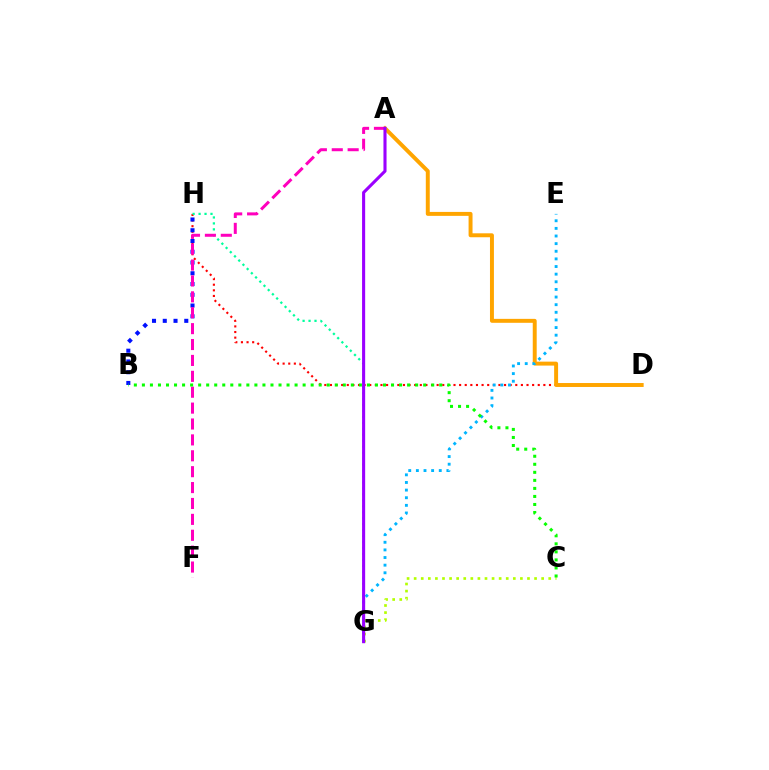{('D', 'H'): [{'color': '#ff0000', 'line_style': 'dotted', 'thickness': 1.53}], ('G', 'H'): [{'color': '#00ff9d', 'line_style': 'dotted', 'thickness': 1.62}], ('B', 'H'): [{'color': '#0010ff', 'line_style': 'dotted', 'thickness': 2.92}], ('C', 'G'): [{'color': '#b3ff00', 'line_style': 'dotted', 'thickness': 1.92}], ('A', 'D'): [{'color': '#ffa500', 'line_style': 'solid', 'thickness': 2.84}], ('E', 'G'): [{'color': '#00b5ff', 'line_style': 'dotted', 'thickness': 2.07}], ('A', 'F'): [{'color': '#ff00bd', 'line_style': 'dashed', 'thickness': 2.16}], ('A', 'G'): [{'color': '#9b00ff', 'line_style': 'solid', 'thickness': 2.22}], ('B', 'C'): [{'color': '#08ff00', 'line_style': 'dotted', 'thickness': 2.18}]}